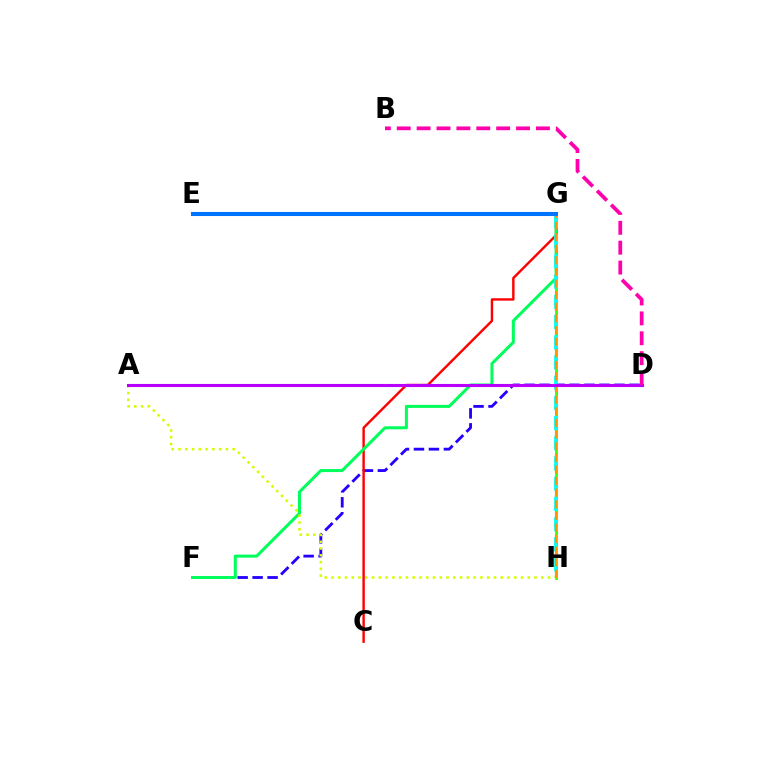{('G', 'H'): [{'color': '#3dff00', 'line_style': 'solid', 'thickness': 2.08}, {'color': '#00fff6', 'line_style': 'dashed', 'thickness': 2.74}, {'color': '#ff9400', 'line_style': 'dashed', 'thickness': 1.58}], ('D', 'F'): [{'color': '#2500ff', 'line_style': 'dashed', 'thickness': 2.03}], ('C', 'G'): [{'color': '#ff0000', 'line_style': 'solid', 'thickness': 1.74}], ('F', 'G'): [{'color': '#00ff5c', 'line_style': 'solid', 'thickness': 2.18}], ('A', 'H'): [{'color': '#d1ff00', 'line_style': 'dotted', 'thickness': 1.84}], ('A', 'D'): [{'color': '#b900ff', 'line_style': 'solid', 'thickness': 2.22}], ('E', 'G'): [{'color': '#0074ff', 'line_style': 'solid', 'thickness': 2.92}], ('B', 'D'): [{'color': '#ff00ac', 'line_style': 'dashed', 'thickness': 2.7}]}